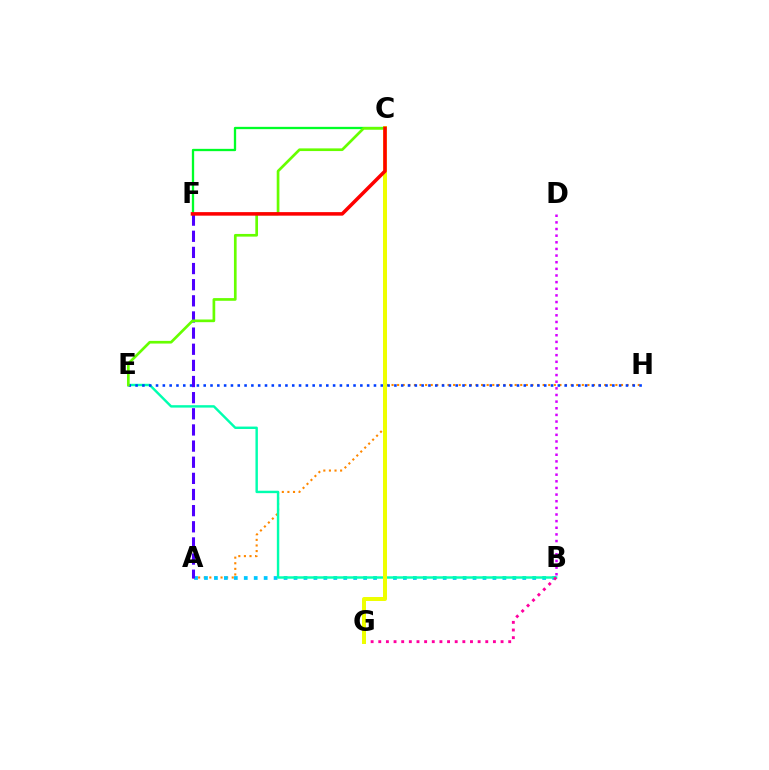{('A', 'H'): [{'color': '#ff8800', 'line_style': 'dotted', 'thickness': 1.52}], ('A', 'B'): [{'color': '#00c7ff', 'line_style': 'dotted', 'thickness': 2.7}], ('B', 'E'): [{'color': '#00ffaf', 'line_style': 'solid', 'thickness': 1.75}], ('E', 'H'): [{'color': '#003fff', 'line_style': 'dotted', 'thickness': 1.85}], ('B', 'G'): [{'color': '#ff00a0', 'line_style': 'dotted', 'thickness': 2.08}], ('A', 'F'): [{'color': '#4f00ff', 'line_style': 'dashed', 'thickness': 2.19}], ('C', 'F'): [{'color': '#00ff27', 'line_style': 'solid', 'thickness': 1.66}, {'color': '#ff0000', 'line_style': 'solid', 'thickness': 2.55}], ('C', 'G'): [{'color': '#eeff00', 'line_style': 'solid', 'thickness': 2.87}], ('B', 'D'): [{'color': '#d600ff', 'line_style': 'dotted', 'thickness': 1.8}], ('C', 'E'): [{'color': '#66ff00', 'line_style': 'solid', 'thickness': 1.93}]}